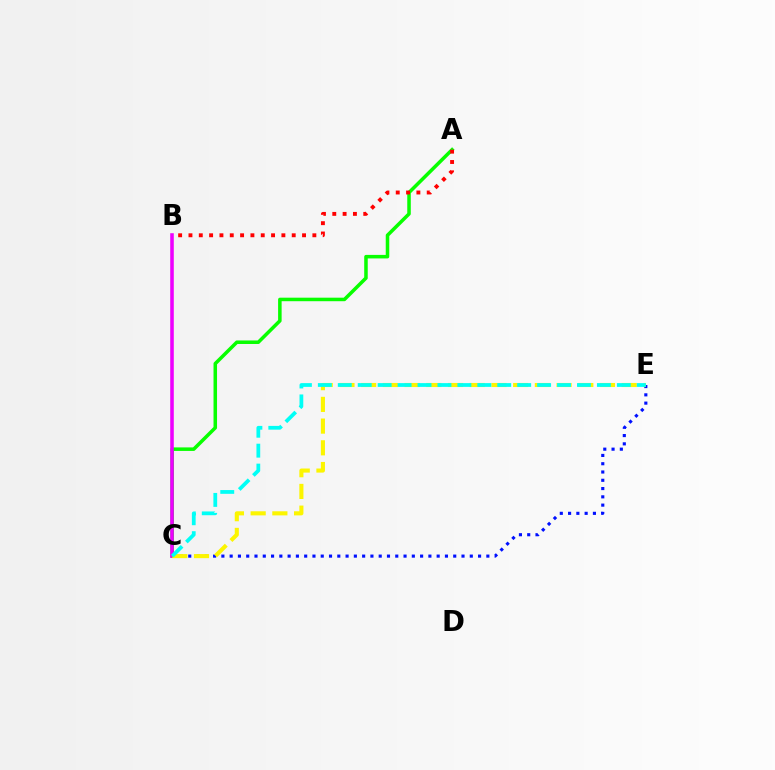{('A', 'C'): [{'color': '#08ff00', 'line_style': 'solid', 'thickness': 2.54}], ('B', 'C'): [{'color': '#ee00ff', 'line_style': 'solid', 'thickness': 2.57}], ('C', 'E'): [{'color': '#0010ff', 'line_style': 'dotted', 'thickness': 2.25}, {'color': '#fcf500', 'line_style': 'dashed', 'thickness': 2.95}, {'color': '#00fff6', 'line_style': 'dashed', 'thickness': 2.71}], ('A', 'B'): [{'color': '#ff0000', 'line_style': 'dotted', 'thickness': 2.81}]}